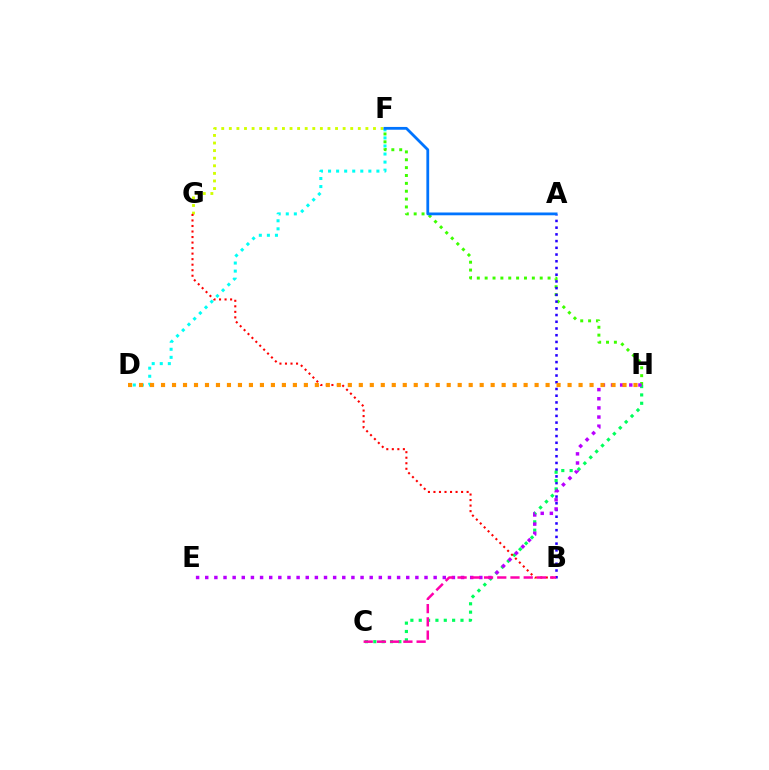{('F', 'H'): [{'color': '#3dff00', 'line_style': 'dotted', 'thickness': 2.14}], ('A', 'B'): [{'color': '#2500ff', 'line_style': 'dotted', 'thickness': 1.83}], ('C', 'H'): [{'color': '#00ff5c', 'line_style': 'dotted', 'thickness': 2.27}], ('F', 'G'): [{'color': '#d1ff00', 'line_style': 'dotted', 'thickness': 2.06}], ('D', 'F'): [{'color': '#00fff6', 'line_style': 'dotted', 'thickness': 2.19}], ('E', 'H'): [{'color': '#b900ff', 'line_style': 'dotted', 'thickness': 2.48}], ('B', 'G'): [{'color': '#ff0000', 'line_style': 'dotted', 'thickness': 1.5}], ('B', 'C'): [{'color': '#ff00ac', 'line_style': 'dashed', 'thickness': 1.8}], ('A', 'F'): [{'color': '#0074ff', 'line_style': 'solid', 'thickness': 2.01}], ('D', 'H'): [{'color': '#ff9400', 'line_style': 'dotted', 'thickness': 2.99}]}